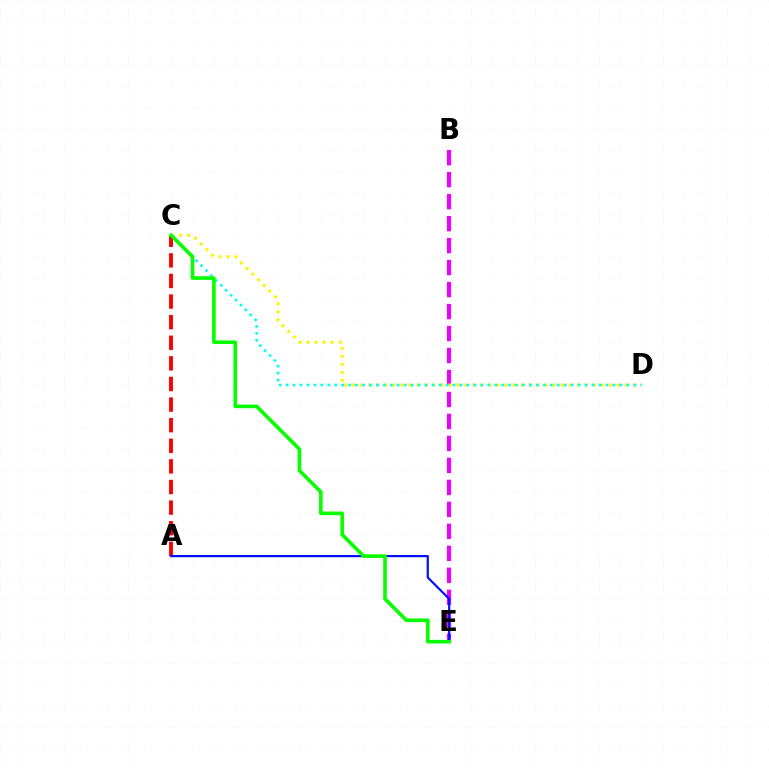{('B', 'E'): [{'color': '#ee00ff', 'line_style': 'dashed', 'thickness': 2.99}], ('A', 'C'): [{'color': '#ff0000', 'line_style': 'dashed', 'thickness': 2.8}], ('A', 'E'): [{'color': '#0010ff', 'line_style': 'solid', 'thickness': 1.58}], ('C', 'D'): [{'color': '#fcf500', 'line_style': 'dotted', 'thickness': 2.18}, {'color': '#00fff6', 'line_style': 'dotted', 'thickness': 1.89}], ('C', 'E'): [{'color': '#08ff00', 'line_style': 'solid', 'thickness': 2.61}]}